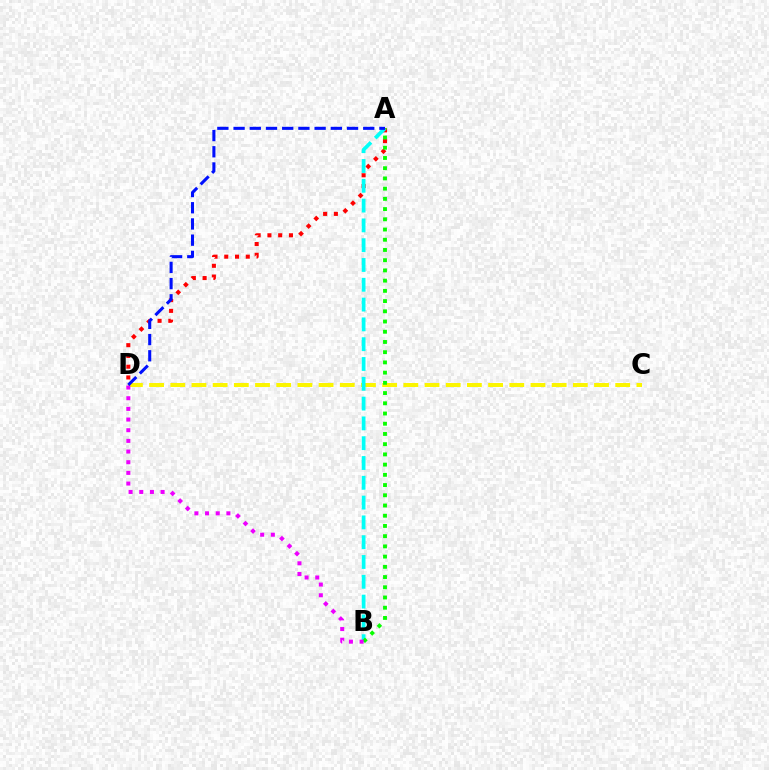{('A', 'D'): [{'color': '#ff0000', 'line_style': 'dotted', 'thickness': 2.92}, {'color': '#0010ff', 'line_style': 'dashed', 'thickness': 2.2}], ('C', 'D'): [{'color': '#fcf500', 'line_style': 'dashed', 'thickness': 2.88}], ('A', 'B'): [{'color': '#00fff6', 'line_style': 'dashed', 'thickness': 2.69}, {'color': '#08ff00', 'line_style': 'dotted', 'thickness': 2.78}], ('B', 'D'): [{'color': '#ee00ff', 'line_style': 'dotted', 'thickness': 2.9}]}